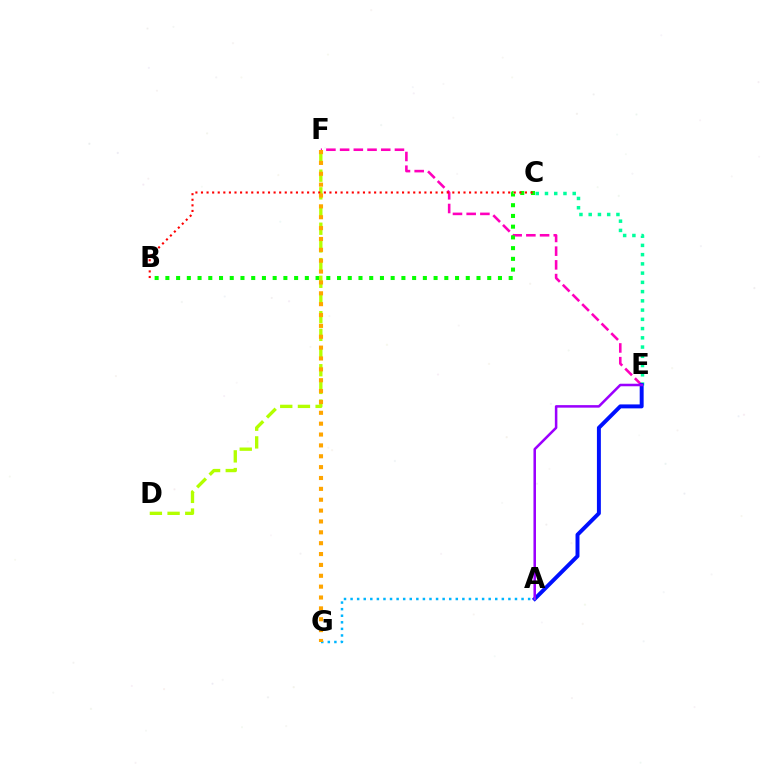{('E', 'F'): [{'color': '#ff00bd', 'line_style': 'dashed', 'thickness': 1.86}], ('C', 'E'): [{'color': '#00ff9d', 'line_style': 'dotted', 'thickness': 2.51}], ('A', 'E'): [{'color': '#0010ff', 'line_style': 'solid', 'thickness': 2.84}, {'color': '#9b00ff', 'line_style': 'solid', 'thickness': 1.82}], ('B', 'C'): [{'color': '#08ff00', 'line_style': 'dotted', 'thickness': 2.91}, {'color': '#ff0000', 'line_style': 'dotted', 'thickness': 1.52}], ('A', 'G'): [{'color': '#00b5ff', 'line_style': 'dotted', 'thickness': 1.79}], ('D', 'F'): [{'color': '#b3ff00', 'line_style': 'dashed', 'thickness': 2.4}], ('F', 'G'): [{'color': '#ffa500', 'line_style': 'dotted', 'thickness': 2.95}]}